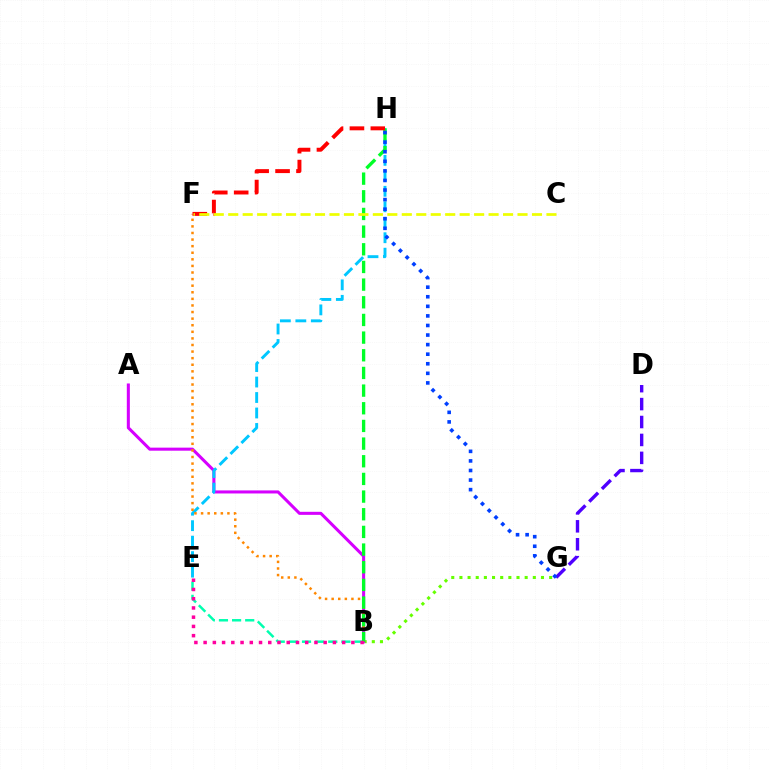{('B', 'G'): [{'color': '#66ff00', 'line_style': 'dotted', 'thickness': 2.22}], ('A', 'B'): [{'color': '#d600ff', 'line_style': 'solid', 'thickness': 2.2}], ('B', 'E'): [{'color': '#00ffaf', 'line_style': 'dashed', 'thickness': 1.78}, {'color': '#ff00a0', 'line_style': 'dotted', 'thickness': 2.51}], ('E', 'H'): [{'color': '#00c7ff', 'line_style': 'dashed', 'thickness': 2.1}], ('B', 'F'): [{'color': '#ff8800', 'line_style': 'dotted', 'thickness': 1.79}], ('B', 'H'): [{'color': '#00ff27', 'line_style': 'dashed', 'thickness': 2.4}], ('D', 'G'): [{'color': '#4f00ff', 'line_style': 'dashed', 'thickness': 2.44}], ('G', 'H'): [{'color': '#003fff', 'line_style': 'dotted', 'thickness': 2.6}], ('F', 'H'): [{'color': '#ff0000', 'line_style': 'dashed', 'thickness': 2.84}], ('C', 'F'): [{'color': '#eeff00', 'line_style': 'dashed', 'thickness': 1.97}]}